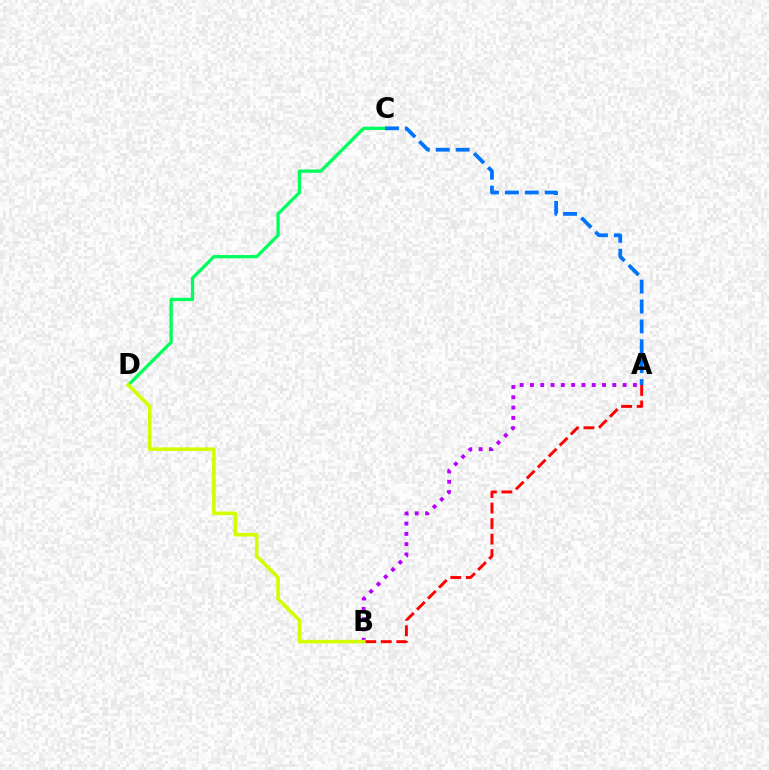{('A', 'B'): [{'color': '#ff0000', 'line_style': 'dashed', 'thickness': 2.11}, {'color': '#b900ff', 'line_style': 'dotted', 'thickness': 2.8}], ('C', 'D'): [{'color': '#00ff5c', 'line_style': 'solid', 'thickness': 2.35}], ('A', 'C'): [{'color': '#0074ff', 'line_style': 'dashed', 'thickness': 2.7}], ('B', 'D'): [{'color': '#d1ff00', 'line_style': 'solid', 'thickness': 2.6}]}